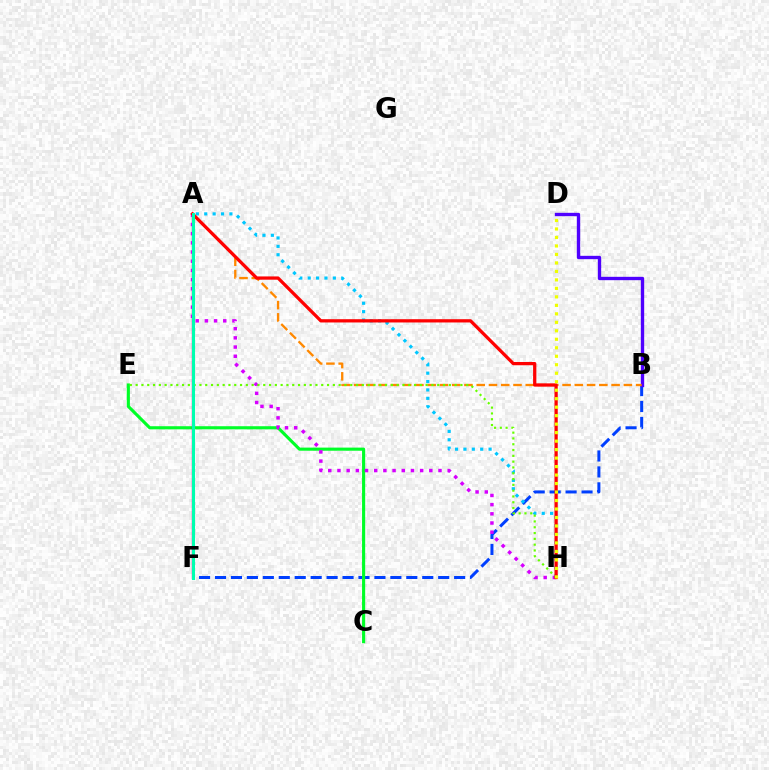{('B', 'F'): [{'color': '#003fff', 'line_style': 'dashed', 'thickness': 2.17}], ('B', 'D'): [{'color': '#4f00ff', 'line_style': 'solid', 'thickness': 2.41}], ('C', 'E'): [{'color': '#00ff27', 'line_style': 'solid', 'thickness': 2.25}], ('A', 'H'): [{'color': '#00c7ff', 'line_style': 'dotted', 'thickness': 2.28}, {'color': '#d600ff', 'line_style': 'dotted', 'thickness': 2.5}, {'color': '#ff0000', 'line_style': 'solid', 'thickness': 2.35}], ('A', 'B'): [{'color': '#ff8800', 'line_style': 'dashed', 'thickness': 1.67}], ('E', 'H'): [{'color': '#66ff00', 'line_style': 'dotted', 'thickness': 1.58}], ('A', 'F'): [{'color': '#ff00a0', 'line_style': 'solid', 'thickness': 1.69}, {'color': '#00ffaf', 'line_style': 'solid', 'thickness': 2.22}], ('D', 'H'): [{'color': '#eeff00', 'line_style': 'dotted', 'thickness': 2.31}]}